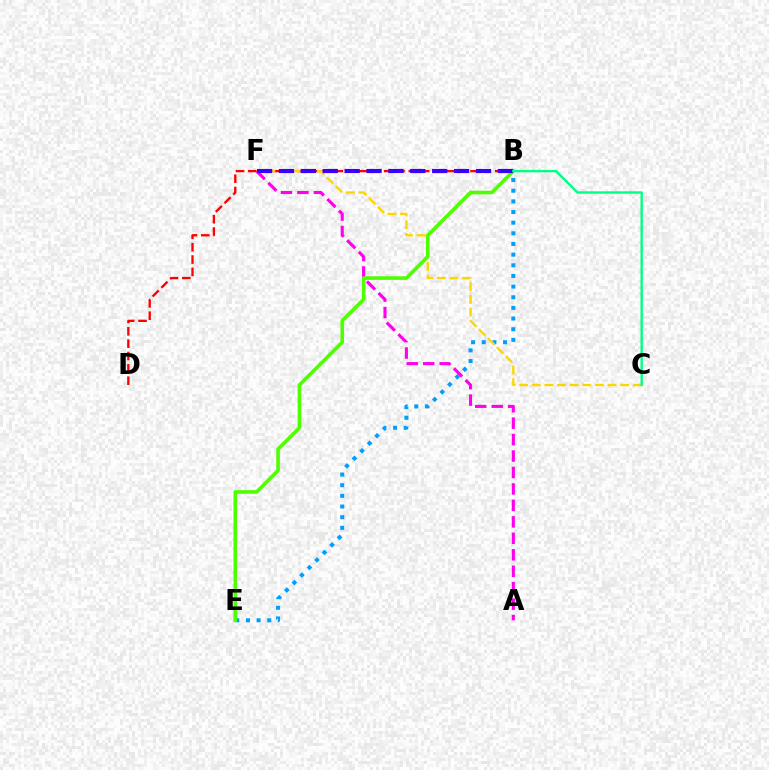{('B', 'E'): [{'color': '#009eff', 'line_style': 'dotted', 'thickness': 2.89}, {'color': '#4fff00', 'line_style': 'solid', 'thickness': 2.59}], ('B', 'D'): [{'color': '#ff0000', 'line_style': 'dashed', 'thickness': 1.68}], ('C', 'F'): [{'color': '#ffd500', 'line_style': 'dashed', 'thickness': 1.71}], ('A', 'F'): [{'color': '#ff00ed', 'line_style': 'dashed', 'thickness': 2.24}], ('B', 'F'): [{'color': '#3700ff', 'line_style': 'dashed', 'thickness': 2.97}], ('B', 'C'): [{'color': '#00ff86', 'line_style': 'solid', 'thickness': 1.73}]}